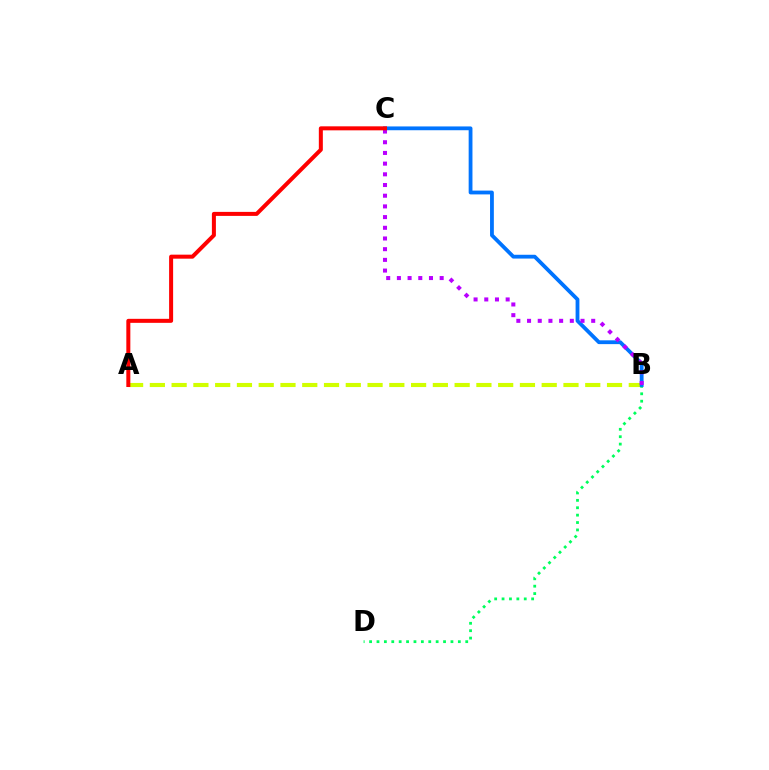{('A', 'B'): [{'color': '#d1ff00', 'line_style': 'dashed', 'thickness': 2.96}], ('B', 'D'): [{'color': '#00ff5c', 'line_style': 'dotted', 'thickness': 2.01}], ('B', 'C'): [{'color': '#0074ff', 'line_style': 'solid', 'thickness': 2.74}, {'color': '#b900ff', 'line_style': 'dotted', 'thickness': 2.91}], ('A', 'C'): [{'color': '#ff0000', 'line_style': 'solid', 'thickness': 2.89}]}